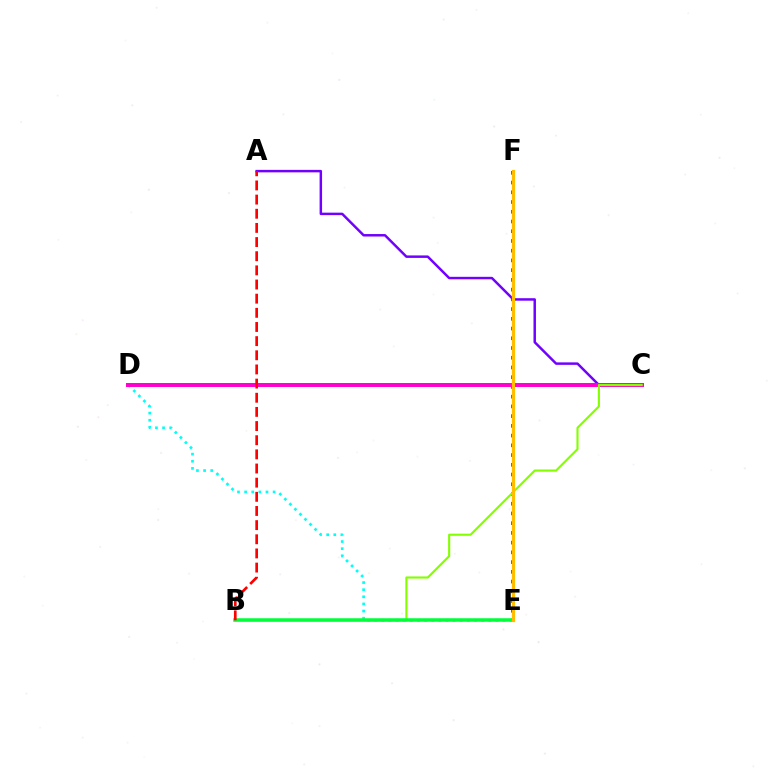{('D', 'E'): [{'color': '#00fff6', 'line_style': 'dotted', 'thickness': 1.94}], ('A', 'C'): [{'color': '#7200ff', 'line_style': 'solid', 'thickness': 1.79}], ('E', 'F'): [{'color': '#004bff', 'line_style': 'dotted', 'thickness': 2.64}, {'color': '#ffbd00', 'line_style': 'solid', 'thickness': 2.3}], ('C', 'D'): [{'color': '#ff00cf', 'line_style': 'solid', 'thickness': 2.86}], ('B', 'C'): [{'color': '#84ff00', 'line_style': 'solid', 'thickness': 1.53}], ('B', 'E'): [{'color': '#00ff39', 'line_style': 'solid', 'thickness': 2.53}], ('A', 'B'): [{'color': '#ff0000', 'line_style': 'dashed', 'thickness': 1.92}]}